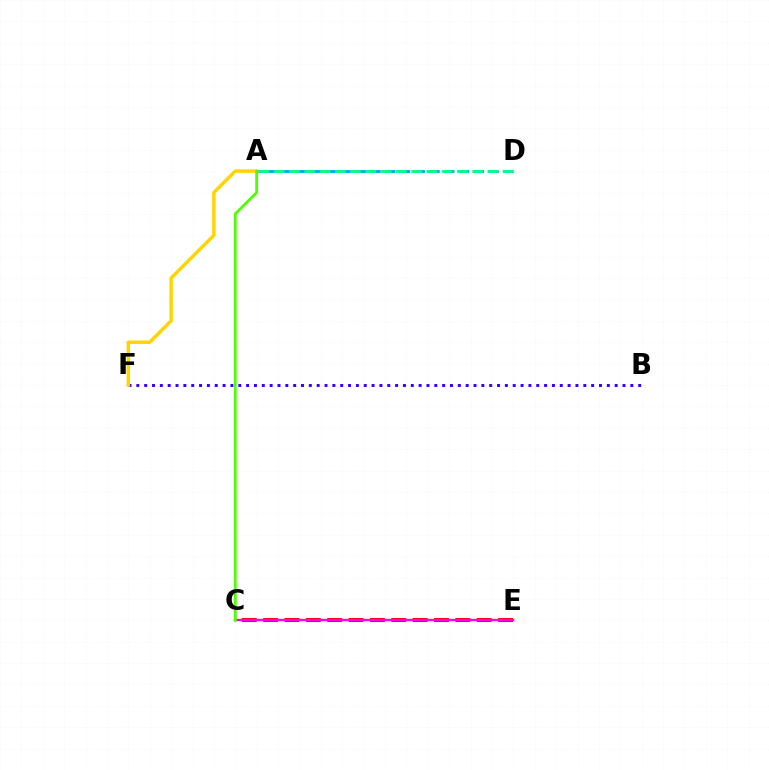{('C', 'E'): [{'color': '#ff0000', 'line_style': 'dashed', 'thickness': 2.9}, {'color': '#ff00ed', 'line_style': 'solid', 'thickness': 1.69}], ('B', 'F'): [{'color': '#3700ff', 'line_style': 'dotted', 'thickness': 2.13}], ('A', 'D'): [{'color': '#009eff', 'line_style': 'dashed', 'thickness': 2.01}, {'color': '#00ff86', 'line_style': 'dashed', 'thickness': 2.07}], ('A', 'F'): [{'color': '#ffd500', 'line_style': 'solid', 'thickness': 2.5}], ('A', 'C'): [{'color': '#4fff00', 'line_style': 'solid', 'thickness': 2.02}]}